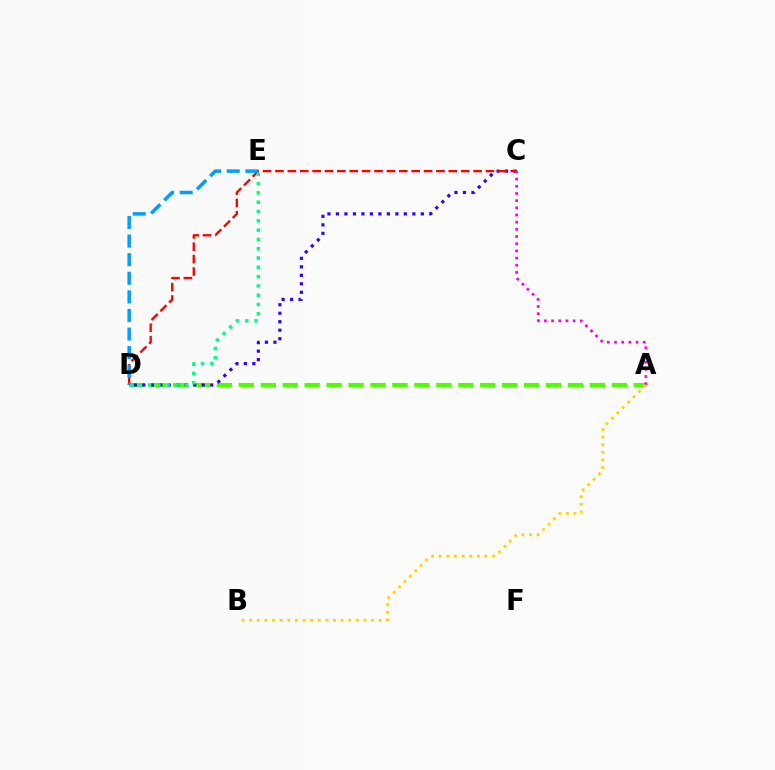{('A', 'D'): [{'color': '#4fff00', 'line_style': 'dashed', 'thickness': 2.98}], ('C', 'D'): [{'color': '#3700ff', 'line_style': 'dotted', 'thickness': 2.31}, {'color': '#ff0000', 'line_style': 'dashed', 'thickness': 1.68}], ('A', 'C'): [{'color': '#ff00ed', 'line_style': 'dotted', 'thickness': 1.95}], ('A', 'B'): [{'color': '#ffd500', 'line_style': 'dotted', 'thickness': 2.07}], ('D', 'E'): [{'color': '#00ff86', 'line_style': 'dotted', 'thickness': 2.53}, {'color': '#009eff', 'line_style': 'dashed', 'thickness': 2.53}]}